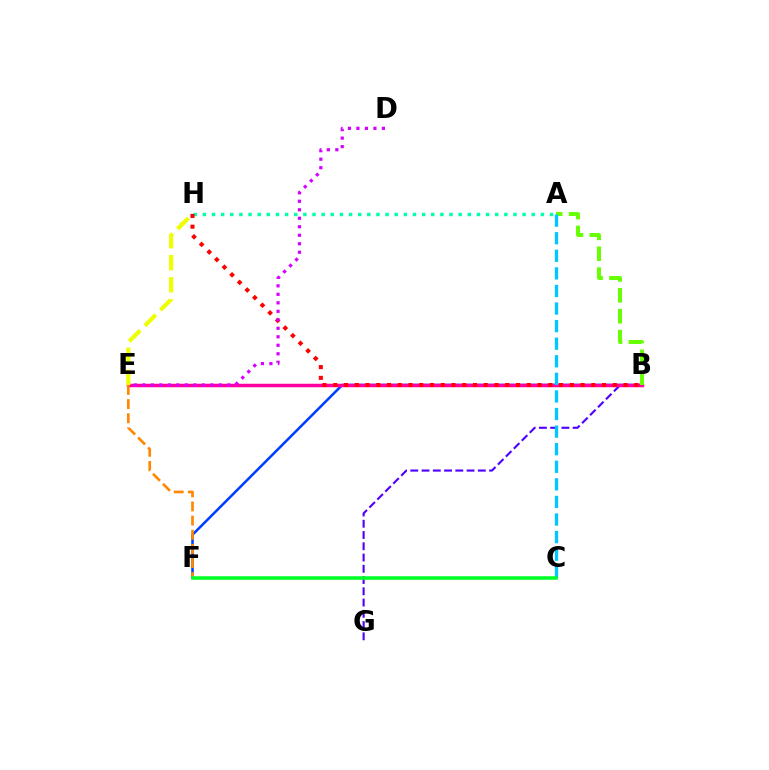{('A', 'H'): [{'color': '#00ffaf', 'line_style': 'dotted', 'thickness': 2.48}], ('B', 'F'): [{'color': '#003fff', 'line_style': 'solid', 'thickness': 1.84}], ('B', 'G'): [{'color': '#4f00ff', 'line_style': 'dashed', 'thickness': 1.53}], ('B', 'E'): [{'color': '#ff00a0', 'line_style': 'solid', 'thickness': 2.52}], ('E', 'F'): [{'color': '#ff8800', 'line_style': 'dashed', 'thickness': 1.92}], ('A', 'B'): [{'color': '#66ff00', 'line_style': 'dashed', 'thickness': 2.84}], ('A', 'C'): [{'color': '#00c7ff', 'line_style': 'dashed', 'thickness': 2.39}], ('B', 'H'): [{'color': '#ff0000', 'line_style': 'dotted', 'thickness': 2.92}], ('D', 'E'): [{'color': '#d600ff', 'line_style': 'dotted', 'thickness': 2.31}], ('C', 'F'): [{'color': '#00ff27', 'line_style': 'solid', 'thickness': 2.55}], ('E', 'H'): [{'color': '#eeff00', 'line_style': 'dashed', 'thickness': 3.0}]}